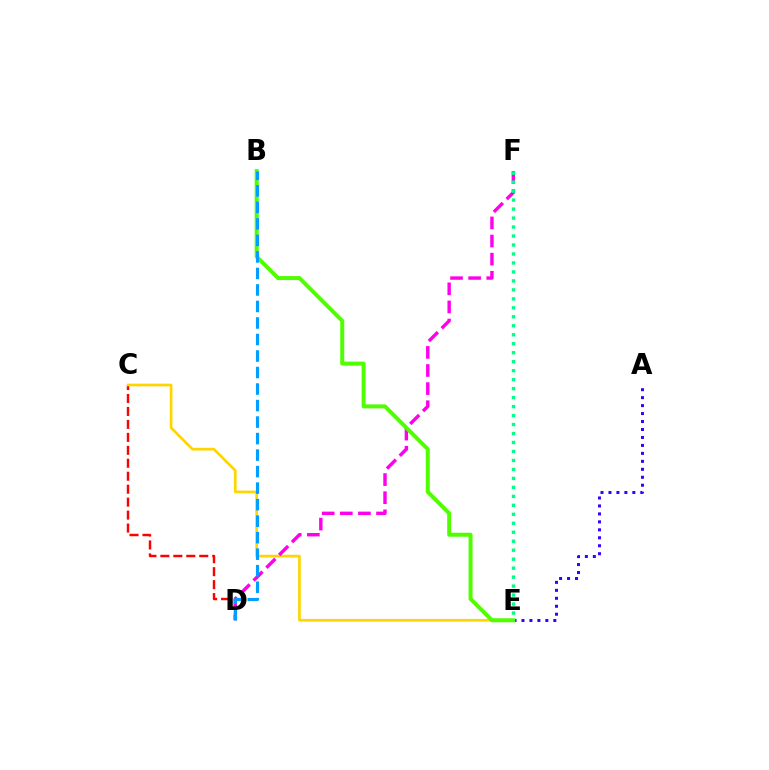{('C', 'D'): [{'color': '#ff0000', 'line_style': 'dashed', 'thickness': 1.76}], ('C', 'E'): [{'color': '#ffd500', 'line_style': 'solid', 'thickness': 1.94}], ('A', 'E'): [{'color': '#3700ff', 'line_style': 'dotted', 'thickness': 2.16}], ('D', 'F'): [{'color': '#ff00ed', 'line_style': 'dashed', 'thickness': 2.46}], ('B', 'E'): [{'color': '#4fff00', 'line_style': 'solid', 'thickness': 2.86}], ('E', 'F'): [{'color': '#00ff86', 'line_style': 'dotted', 'thickness': 2.44}], ('B', 'D'): [{'color': '#009eff', 'line_style': 'dashed', 'thickness': 2.24}]}